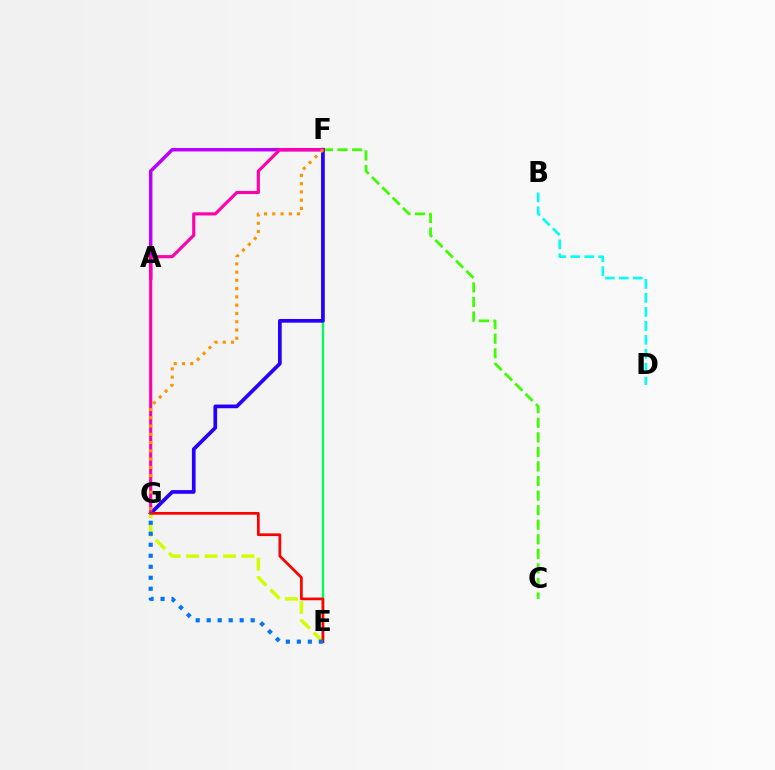{('A', 'F'): [{'color': '#b900ff', 'line_style': 'solid', 'thickness': 2.5}], ('C', 'F'): [{'color': '#3dff00', 'line_style': 'dashed', 'thickness': 1.98}], ('E', 'F'): [{'color': '#00ff5c', 'line_style': 'solid', 'thickness': 1.69}], ('F', 'G'): [{'color': '#2500ff', 'line_style': 'solid', 'thickness': 2.66}, {'color': '#ff00ac', 'line_style': 'solid', 'thickness': 2.26}, {'color': '#ff9400', 'line_style': 'dotted', 'thickness': 2.25}], ('B', 'D'): [{'color': '#00fff6', 'line_style': 'dashed', 'thickness': 1.9}], ('E', 'G'): [{'color': '#d1ff00', 'line_style': 'dashed', 'thickness': 2.5}, {'color': '#ff0000', 'line_style': 'solid', 'thickness': 1.95}, {'color': '#0074ff', 'line_style': 'dotted', 'thickness': 2.99}]}